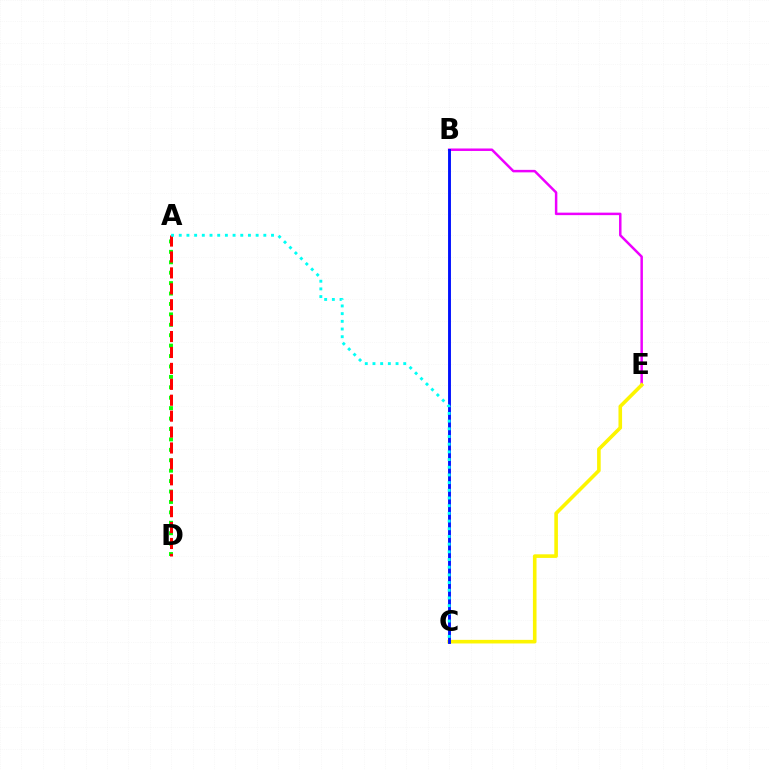{('B', 'E'): [{'color': '#ee00ff', 'line_style': 'solid', 'thickness': 1.79}], ('A', 'D'): [{'color': '#08ff00', 'line_style': 'dotted', 'thickness': 2.83}, {'color': '#ff0000', 'line_style': 'dashed', 'thickness': 2.16}], ('C', 'E'): [{'color': '#fcf500', 'line_style': 'solid', 'thickness': 2.59}], ('B', 'C'): [{'color': '#0010ff', 'line_style': 'solid', 'thickness': 2.07}], ('A', 'C'): [{'color': '#00fff6', 'line_style': 'dotted', 'thickness': 2.09}]}